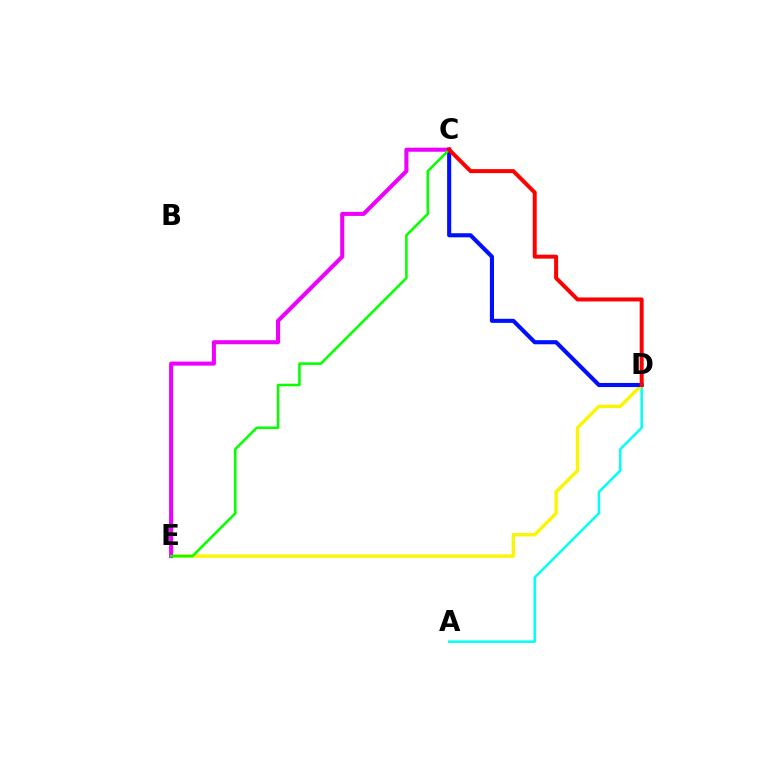{('A', 'D'): [{'color': '#00fff6', 'line_style': 'solid', 'thickness': 1.79}], ('D', 'E'): [{'color': '#fcf500', 'line_style': 'solid', 'thickness': 2.43}], ('C', 'E'): [{'color': '#ee00ff', 'line_style': 'solid', 'thickness': 2.92}, {'color': '#08ff00', 'line_style': 'solid', 'thickness': 1.84}], ('C', 'D'): [{'color': '#0010ff', 'line_style': 'solid', 'thickness': 2.95}, {'color': '#ff0000', 'line_style': 'solid', 'thickness': 2.87}]}